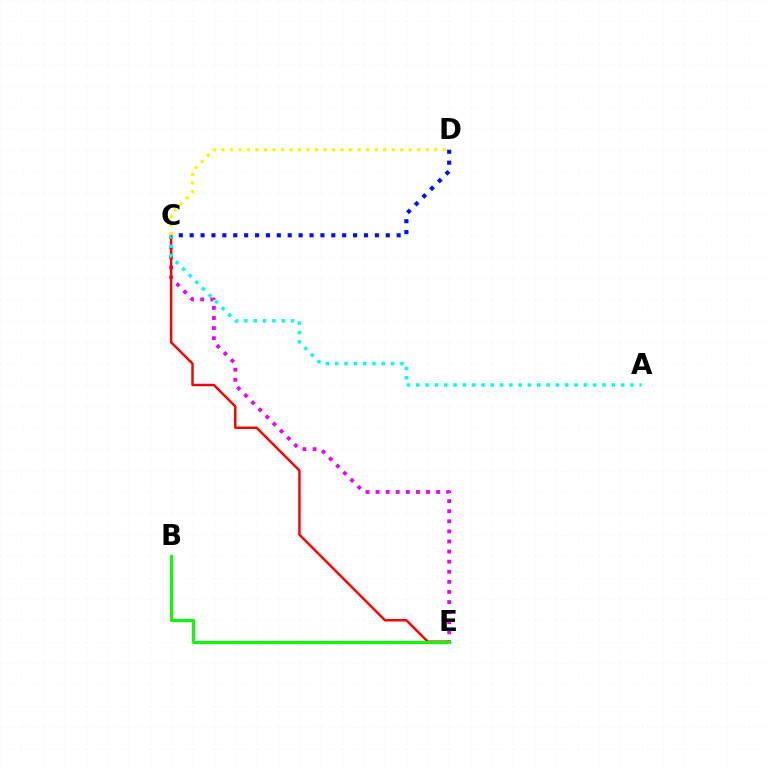{('C', 'E'): [{'color': '#ee00ff', 'line_style': 'dotted', 'thickness': 2.74}, {'color': '#ff0000', 'line_style': 'solid', 'thickness': 1.77}], ('A', 'C'): [{'color': '#00fff6', 'line_style': 'dotted', 'thickness': 2.53}], ('C', 'D'): [{'color': '#0010ff', 'line_style': 'dotted', 'thickness': 2.96}, {'color': '#fcf500', 'line_style': 'dotted', 'thickness': 2.31}], ('B', 'E'): [{'color': '#08ff00', 'line_style': 'solid', 'thickness': 2.23}]}